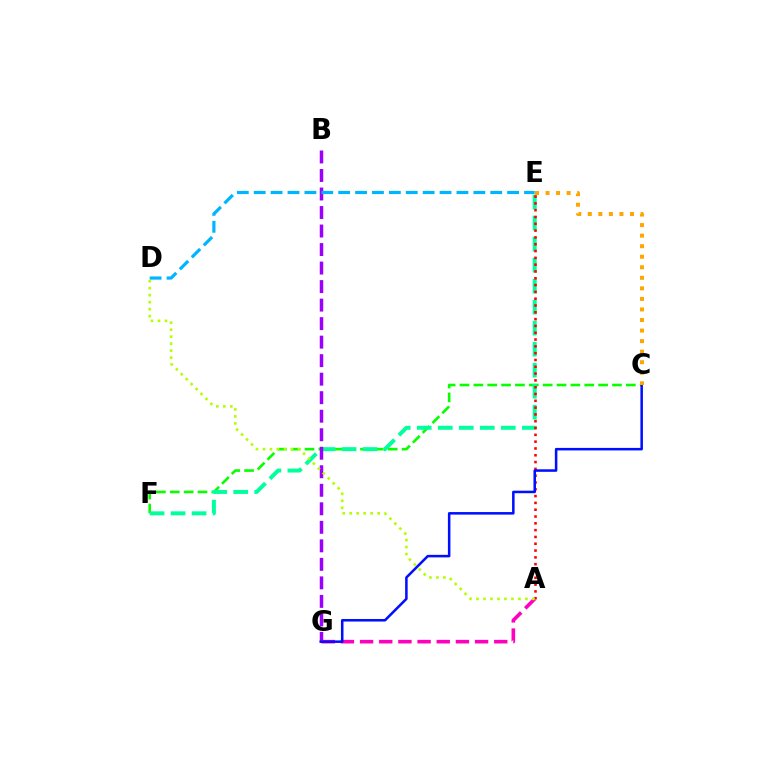{('C', 'F'): [{'color': '#08ff00', 'line_style': 'dashed', 'thickness': 1.88}], ('E', 'F'): [{'color': '#00ff9d', 'line_style': 'dashed', 'thickness': 2.85}], ('B', 'G'): [{'color': '#9b00ff', 'line_style': 'dashed', 'thickness': 2.52}], ('A', 'G'): [{'color': '#ff00bd', 'line_style': 'dashed', 'thickness': 2.6}], ('A', 'E'): [{'color': '#ff0000', 'line_style': 'dotted', 'thickness': 1.85}], ('C', 'G'): [{'color': '#0010ff', 'line_style': 'solid', 'thickness': 1.82}], ('A', 'D'): [{'color': '#b3ff00', 'line_style': 'dotted', 'thickness': 1.9}], ('C', 'E'): [{'color': '#ffa500', 'line_style': 'dotted', 'thickness': 2.87}], ('D', 'E'): [{'color': '#00b5ff', 'line_style': 'dashed', 'thickness': 2.3}]}